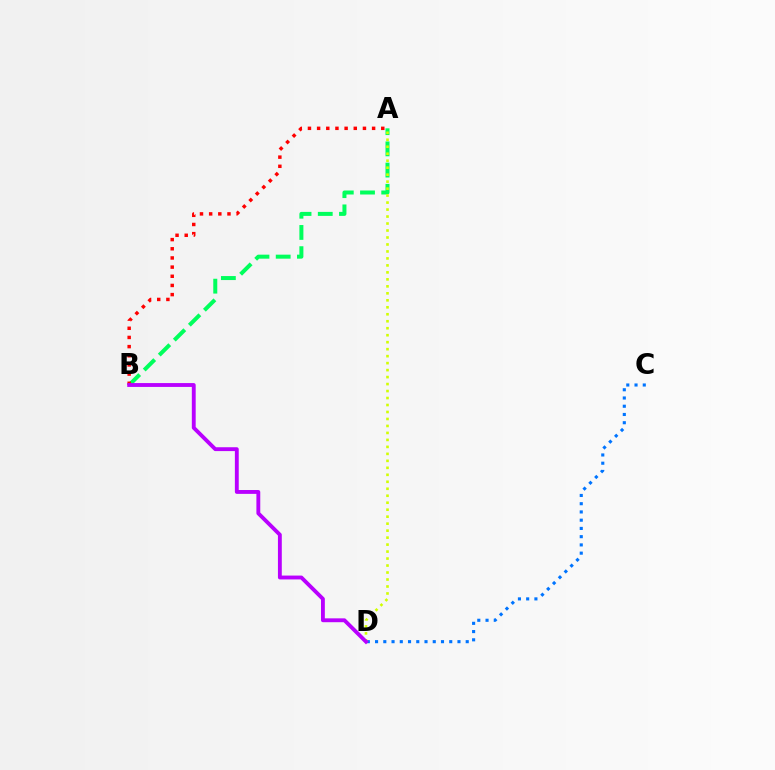{('A', 'B'): [{'color': '#00ff5c', 'line_style': 'dashed', 'thickness': 2.88}, {'color': '#ff0000', 'line_style': 'dotted', 'thickness': 2.49}], ('C', 'D'): [{'color': '#0074ff', 'line_style': 'dotted', 'thickness': 2.24}], ('A', 'D'): [{'color': '#d1ff00', 'line_style': 'dotted', 'thickness': 1.9}], ('B', 'D'): [{'color': '#b900ff', 'line_style': 'solid', 'thickness': 2.78}]}